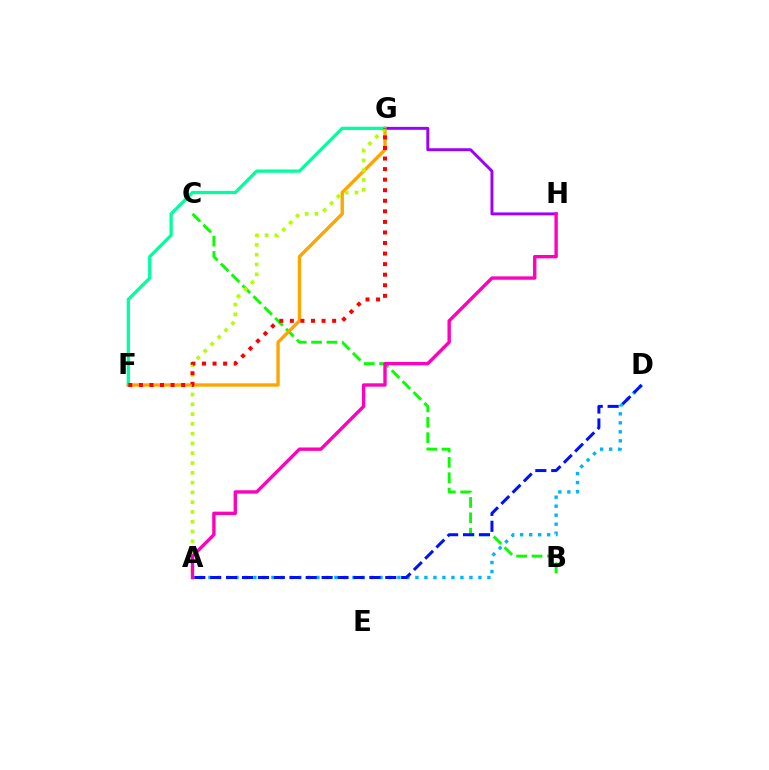{('B', 'C'): [{'color': '#08ff00', 'line_style': 'dashed', 'thickness': 2.09}], ('A', 'D'): [{'color': '#00b5ff', 'line_style': 'dotted', 'thickness': 2.45}, {'color': '#0010ff', 'line_style': 'dashed', 'thickness': 2.16}], ('F', 'G'): [{'color': '#ffa500', 'line_style': 'solid', 'thickness': 2.43}, {'color': '#00ff9d', 'line_style': 'solid', 'thickness': 2.34}, {'color': '#ff0000', 'line_style': 'dotted', 'thickness': 2.87}], ('A', 'G'): [{'color': '#b3ff00', 'line_style': 'dotted', 'thickness': 2.66}], ('G', 'H'): [{'color': '#9b00ff', 'line_style': 'solid', 'thickness': 2.11}], ('A', 'H'): [{'color': '#ff00bd', 'line_style': 'solid', 'thickness': 2.43}]}